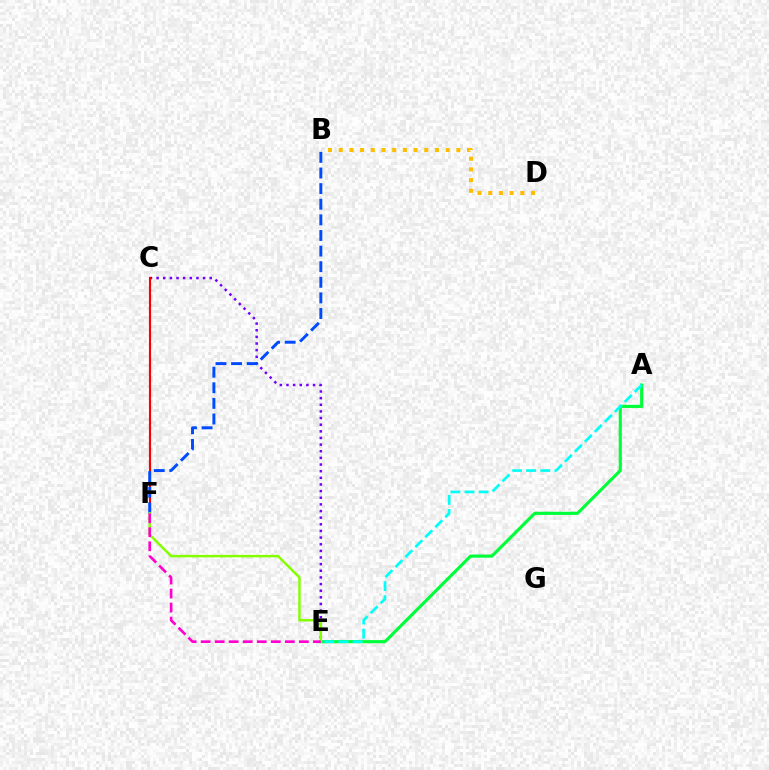{('B', 'D'): [{'color': '#ffbd00', 'line_style': 'dotted', 'thickness': 2.91}], ('C', 'E'): [{'color': '#7200ff', 'line_style': 'dotted', 'thickness': 1.8}], ('A', 'E'): [{'color': '#00ff39', 'line_style': 'solid', 'thickness': 2.25}, {'color': '#00fff6', 'line_style': 'dashed', 'thickness': 1.92}], ('C', 'F'): [{'color': '#ff0000', 'line_style': 'solid', 'thickness': 1.54}], ('B', 'F'): [{'color': '#004bff', 'line_style': 'dashed', 'thickness': 2.12}], ('E', 'F'): [{'color': '#84ff00', 'line_style': 'solid', 'thickness': 1.76}, {'color': '#ff00cf', 'line_style': 'dashed', 'thickness': 1.91}]}